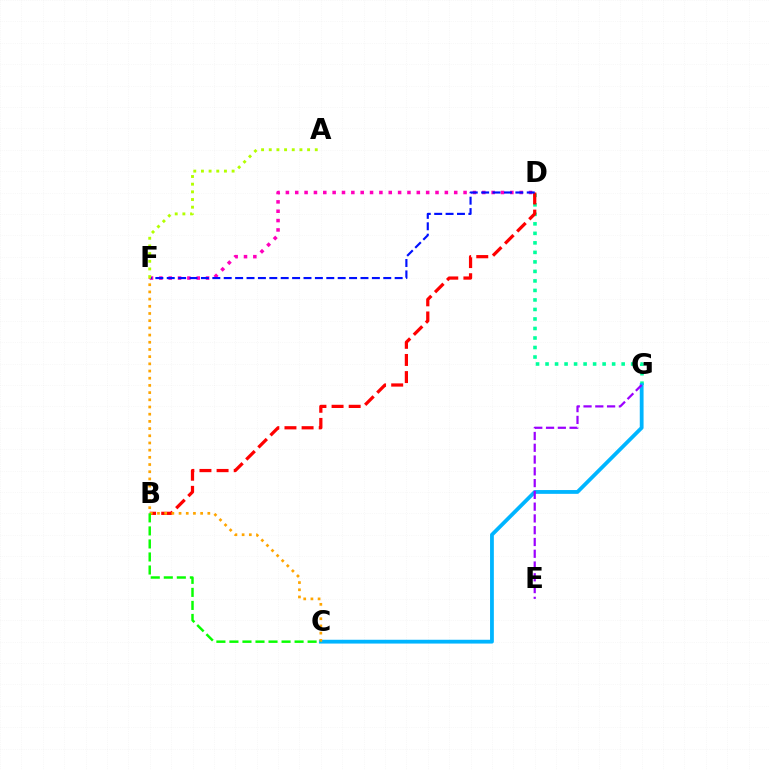{('D', 'G'): [{'color': '#00ff9d', 'line_style': 'dotted', 'thickness': 2.58}], ('D', 'F'): [{'color': '#ff00bd', 'line_style': 'dotted', 'thickness': 2.54}, {'color': '#0010ff', 'line_style': 'dashed', 'thickness': 1.55}], ('C', 'G'): [{'color': '#00b5ff', 'line_style': 'solid', 'thickness': 2.74}], ('B', 'D'): [{'color': '#ff0000', 'line_style': 'dashed', 'thickness': 2.33}], ('A', 'F'): [{'color': '#b3ff00', 'line_style': 'dotted', 'thickness': 2.08}], ('C', 'F'): [{'color': '#ffa500', 'line_style': 'dotted', 'thickness': 1.95}], ('E', 'G'): [{'color': '#9b00ff', 'line_style': 'dashed', 'thickness': 1.6}], ('B', 'C'): [{'color': '#08ff00', 'line_style': 'dashed', 'thickness': 1.77}]}